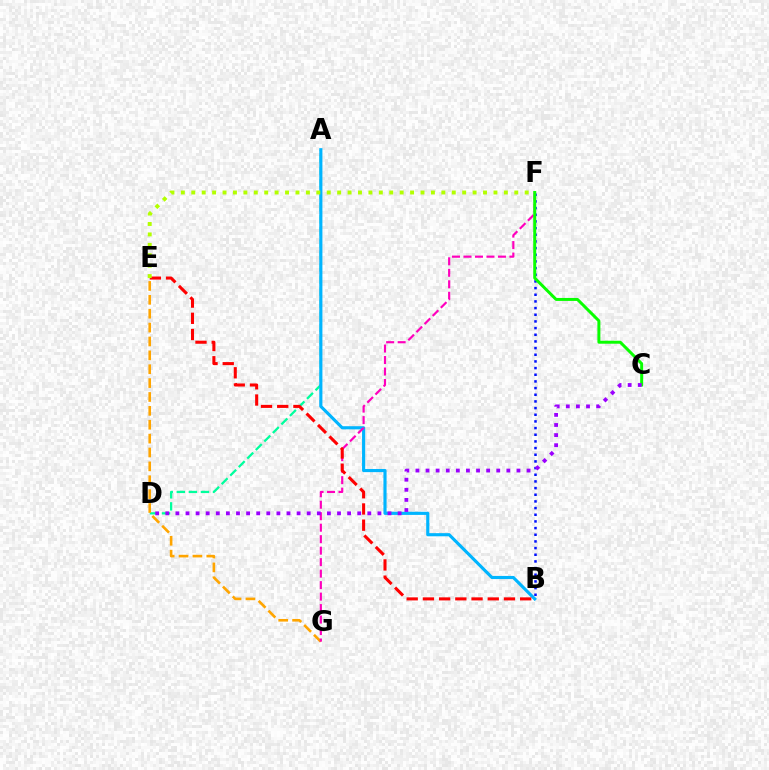{('A', 'D'): [{'color': '#00ff9d', 'line_style': 'dashed', 'thickness': 1.64}], ('B', 'F'): [{'color': '#0010ff', 'line_style': 'dotted', 'thickness': 1.81}], ('A', 'B'): [{'color': '#00b5ff', 'line_style': 'solid', 'thickness': 2.26}], ('E', 'G'): [{'color': '#ffa500', 'line_style': 'dashed', 'thickness': 1.89}], ('F', 'G'): [{'color': '#ff00bd', 'line_style': 'dashed', 'thickness': 1.56}], ('B', 'E'): [{'color': '#ff0000', 'line_style': 'dashed', 'thickness': 2.2}], ('C', 'F'): [{'color': '#08ff00', 'line_style': 'solid', 'thickness': 2.15}], ('E', 'F'): [{'color': '#b3ff00', 'line_style': 'dotted', 'thickness': 2.83}], ('C', 'D'): [{'color': '#9b00ff', 'line_style': 'dotted', 'thickness': 2.74}]}